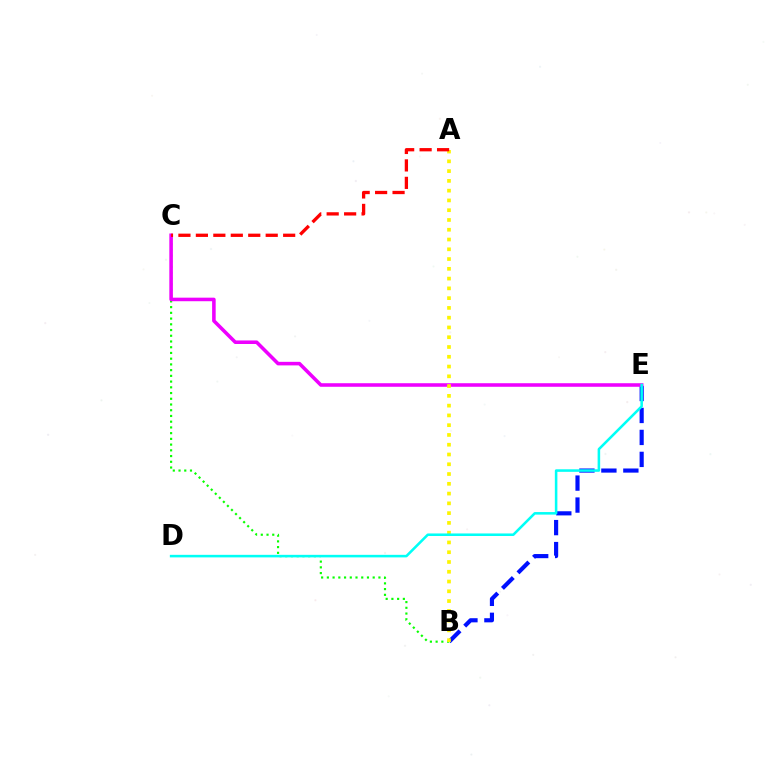{('B', 'C'): [{'color': '#08ff00', 'line_style': 'dotted', 'thickness': 1.56}], ('B', 'E'): [{'color': '#0010ff', 'line_style': 'dashed', 'thickness': 2.98}], ('C', 'E'): [{'color': '#ee00ff', 'line_style': 'solid', 'thickness': 2.56}], ('A', 'B'): [{'color': '#fcf500', 'line_style': 'dotted', 'thickness': 2.65}], ('D', 'E'): [{'color': '#00fff6', 'line_style': 'solid', 'thickness': 1.84}], ('A', 'C'): [{'color': '#ff0000', 'line_style': 'dashed', 'thickness': 2.37}]}